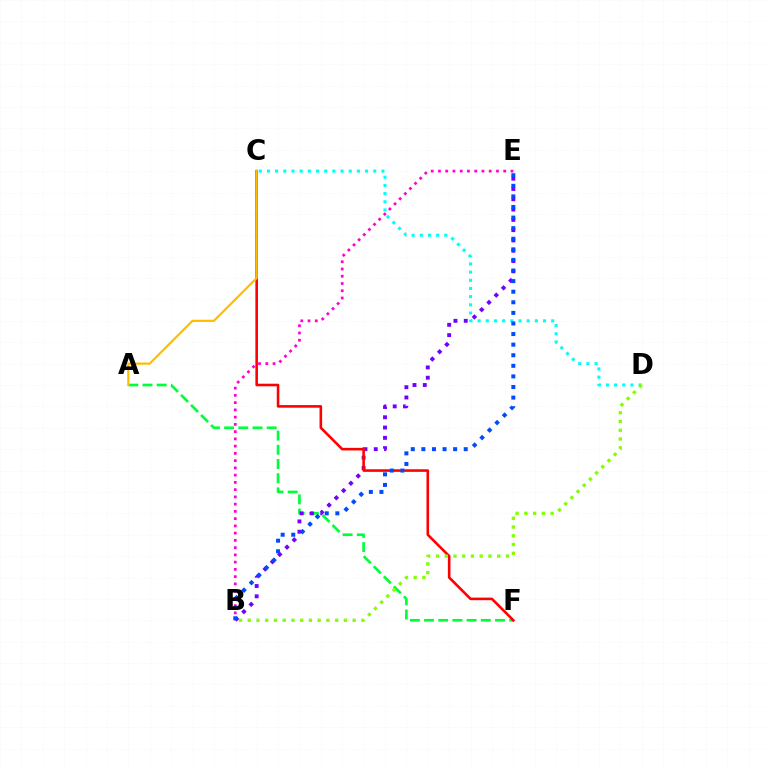{('A', 'F'): [{'color': '#00ff39', 'line_style': 'dashed', 'thickness': 1.93}], ('B', 'E'): [{'color': '#7200ff', 'line_style': 'dotted', 'thickness': 2.8}, {'color': '#ff00cf', 'line_style': 'dotted', 'thickness': 1.97}, {'color': '#004bff', 'line_style': 'dotted', 'thickness': 2.88}], ('C', 'F'): [{'color': '#ff0000', 'line_style': 'solid', 'thickness': 1.87}], ('A', 'C'): [{'color': '#ffbd00', 'line_style': 'solid', 'thickness': 1.58}], ('C', 'D'): [{'color': '#00fff6', 'line_style': 'dotted', 'thickness': 2.22}], ('B', 'D'): [{'color': '#84ff00', 'line_style': 'dotted', 'thickness': 2.38}]}